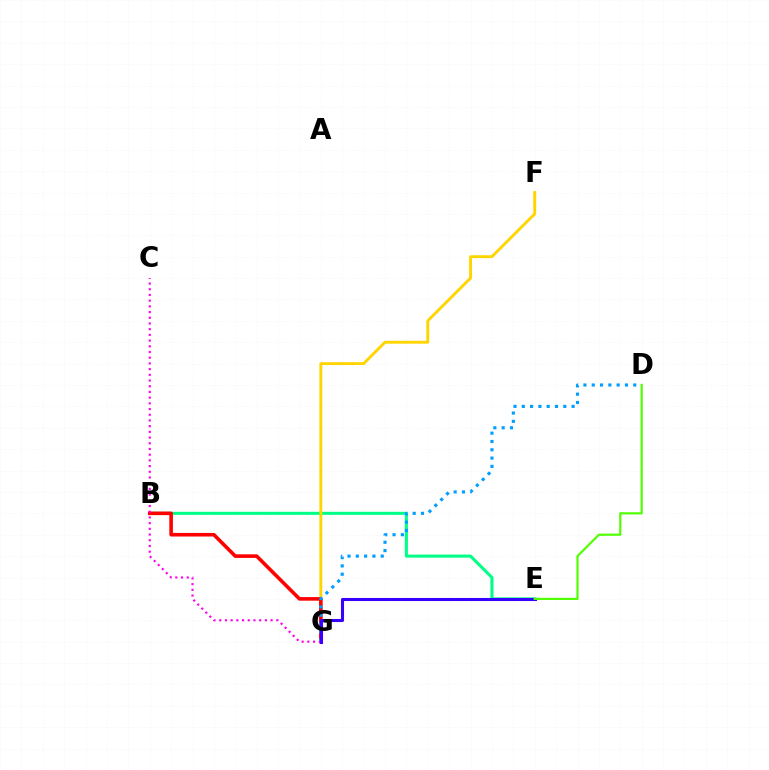{('B', 'E'): [{'color': '#00ff86', 'line_style': 'solid', 'thickness': 2.21}], ('F', 'G'): [{'color': '#ffd500', 'line_style': 'solid', 'thickness': 2.08}], ('B', 'G'): [{'color': '#ff0000', 'line_style': 'solid', 'thickness': 2.59}], ('C', 'G'): [{'color': '#ff00ed', 'line_style': 'dotted', 'thickness': 1.55}], ('D', 'G'): [{'color': '#009eff', 'line_style': 'dotted', 'thickness': 2.26}], ('E', 'G'): [{'color': '#3700ff', 'line_style': 'solid', 'thickness': 2.21}], ('D', 'E'): [{'color': '#4fff00', 'line_style': 'solid', 'thickness': 1.57}]}